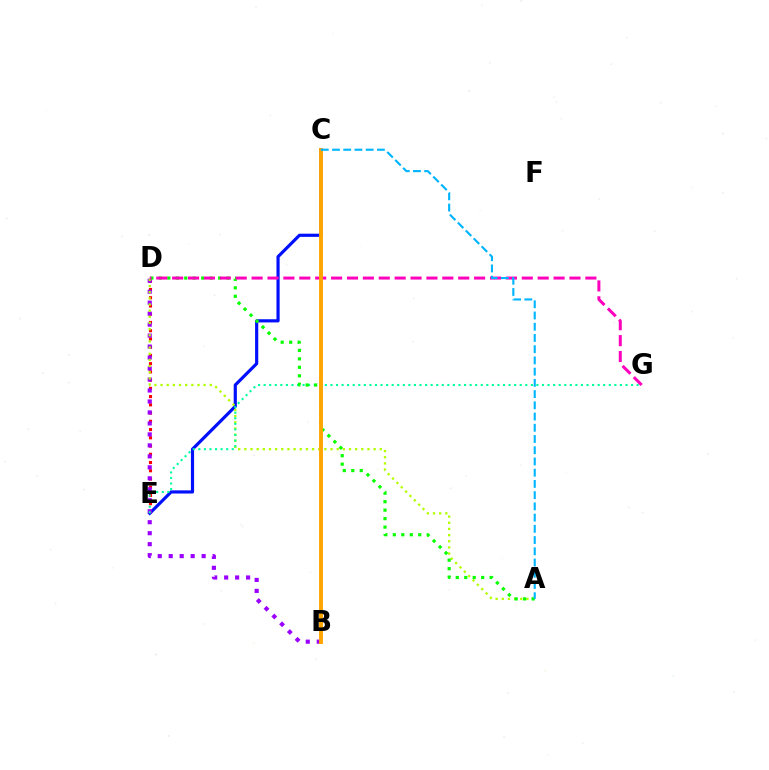{('D', 'E'): [{'color': '#ff0000', 'line_style': 'dotted', 'thickness': 2.24}], ('C', 'E'): [{'color': '#0010ff', 'line_style': 'solid', 'thickness': 2.28}], ('B', 'D'): [{'color': '#9b00ff', 'line_style': 'dotted', 'thickness': 2.98}], ('A', 'D'): [{'color': '#b3ff00', 'line_style': 'dotted', 'thickness': 1.67}, {'color': '#08ff00', 'line_style': 'dotted', 'thickness': 2.3}], ('E', 'G'): [{'color': '#00ff9d', 'line_style': 'dotted', 'thickness': 1.51}], ('D', 'G'): [{'color': '#ff00bd', 'line_style': 'dashed', 'thickness': 2.16}], ('B', 'C'): [{'color': '#ffa500', 'line_style': 'solid', 'thickness': 2.81}], ('A', 'C'): [{'color': '#00b5ff', 'line_style': 'dashed', 'thickness': 1.53}]}